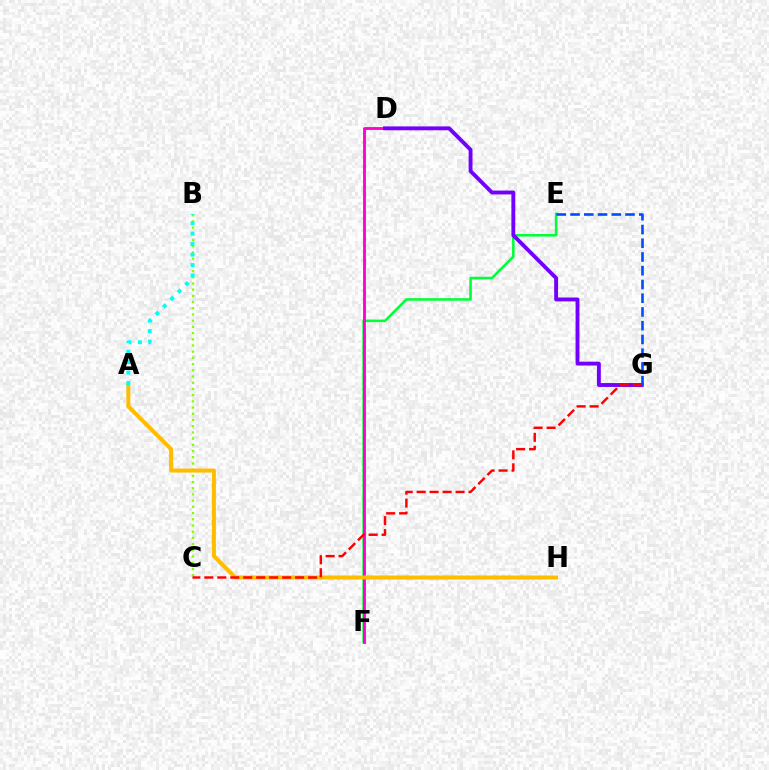{('B', 'C'): [{'color': '#84ff00', 'line_style': 'dotted', 'thickness': 1.69}], ('E', 'F'): [{'color': '#00ff39', 'line_style': 'solid', 'thickness': 1.84}], ('D', 'F'): [{'color': '#ff00cf', 'line_style': 'solid', 'thickness': 2.05}], ('D', 'G'): [{'color': '#7200ff', 'line_style': 'solid', 'thickness': 2.79}], ('E', 'G'): [{'color': '#004bff', 'line_style': 'dashed', 'thickness': 1.87}], ('A', 'H'): [{'color': '#ffbd00', 'line_style': 'solid', 'thickness': 2.89}], ('A', 'B'): [{'color': '#00fff6', 'line_style': 'dotted', 'thickness': 2.84}], ('C', 'G'): [{'color': '#ff0000', 'line_style': 'dashed', 'thickness': 1.76}]}